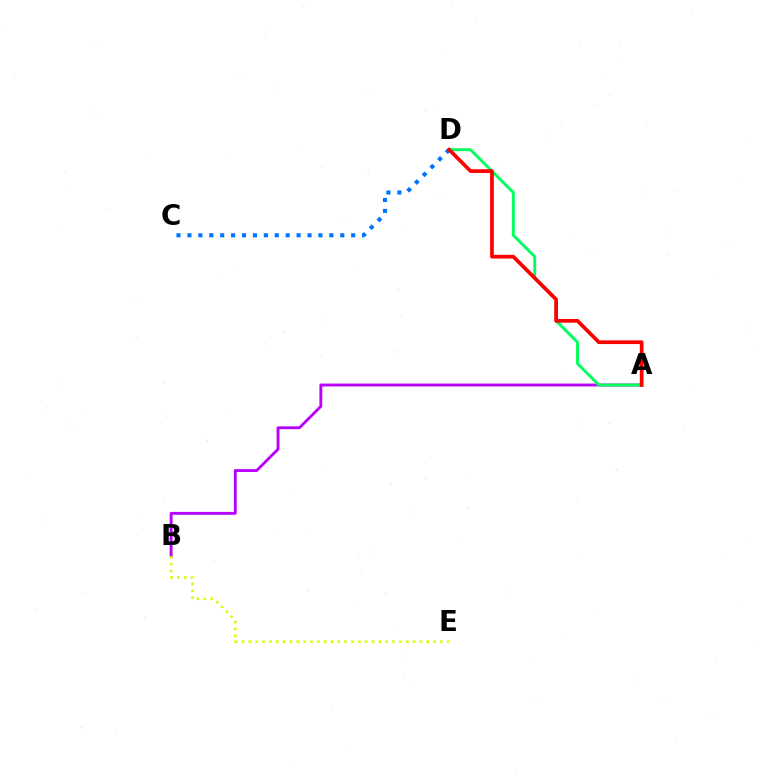{('A', 'B'): [{'color': '#b900ff', 'line_style': 'solid', 'thickness': 2.07}], ('A', 'D'): [{'color': '#00ff5c', 'line_style': 'solid', 'thickness': 2.09}, {'color': '#ff0000', 'line_style': 'solid', 'thickness': 2.67}], ('C', 'D'): [{'color': '#0074ff', 'line_style': 'dotted', 'thickness': 2.97}], ('B', 'E'): [{'color': '#d1ff00', 'line_style': 'dotted', 'thickness': 1.86}]}